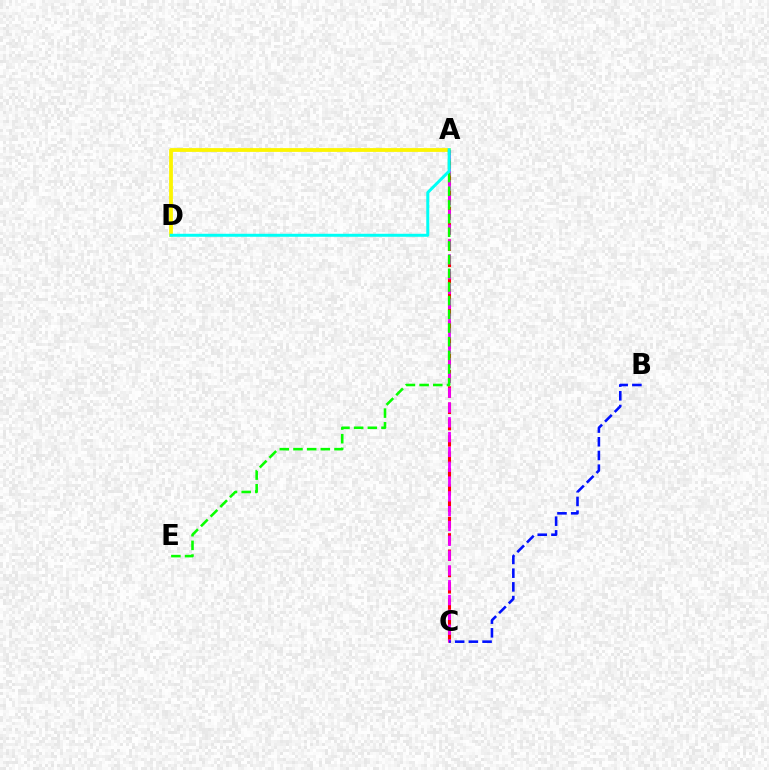{('A', 'D'): [{'color': '#fcf500', 'line_style': 'solid', 'thickness': 2.73}, {'color': '#00fff6', 'line_style': 'solid', 'thickness': 2.15}], ('A', 'C'): [{'color': '#ff0000', 'line_style': 'dashed', 'thickness': 2.22}, {'color': '#ee00ff', 'line_style': 'dashed', 'thickness': 2.01}], ('A', 'E'): [{'color': '#08ff00', 'line_style': 'dashed', 'thickness': 1.86}], ('B', 'C'): [{'color': '#0010ff', 'line_style': 'dashed', 'thickness': 1.86}]}